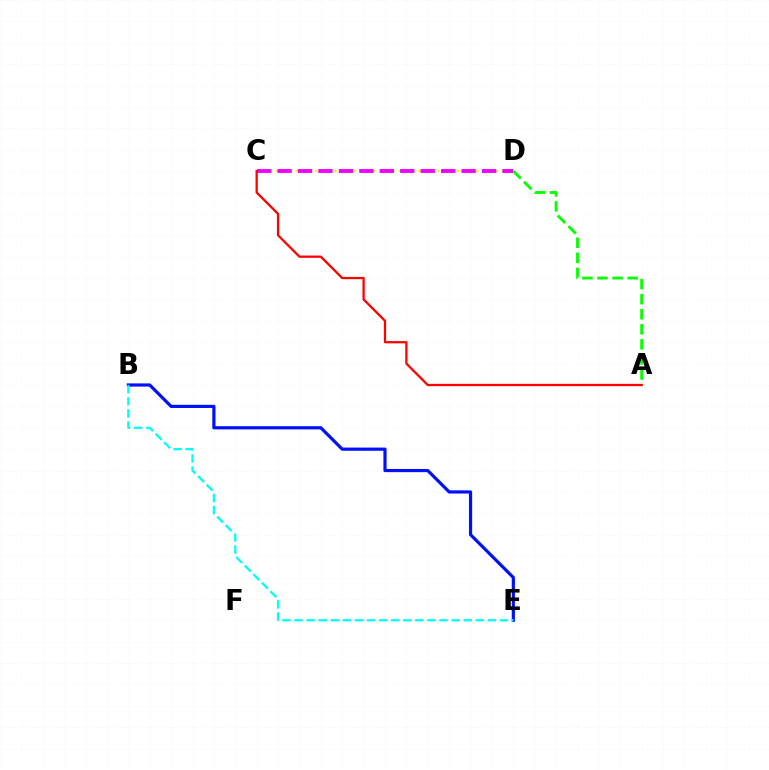{('B', 'E'): [{'color': '#0010ff', 'line_style': 'solid', 'thickness': 2.29}, {'color': '#00fff6', 'line_style': 'dashed', 'thickness': 1.64}], ('C', 'D'): [{'color': '#fcf500', 'line_style': 'dotted', 'thickness': 1.75}, {'color': '#ee00ff', 'line_style': 'dashed', 'thickness': 2.78}], ('A', 'D'): [{'color': '#08ff00', 'line_style': 'dashed', 'thickness': 2.05}], ('A', 'C'): [{'color': '#ff0000', 'line_style': 'solid', 'thickness': 1.64}]}